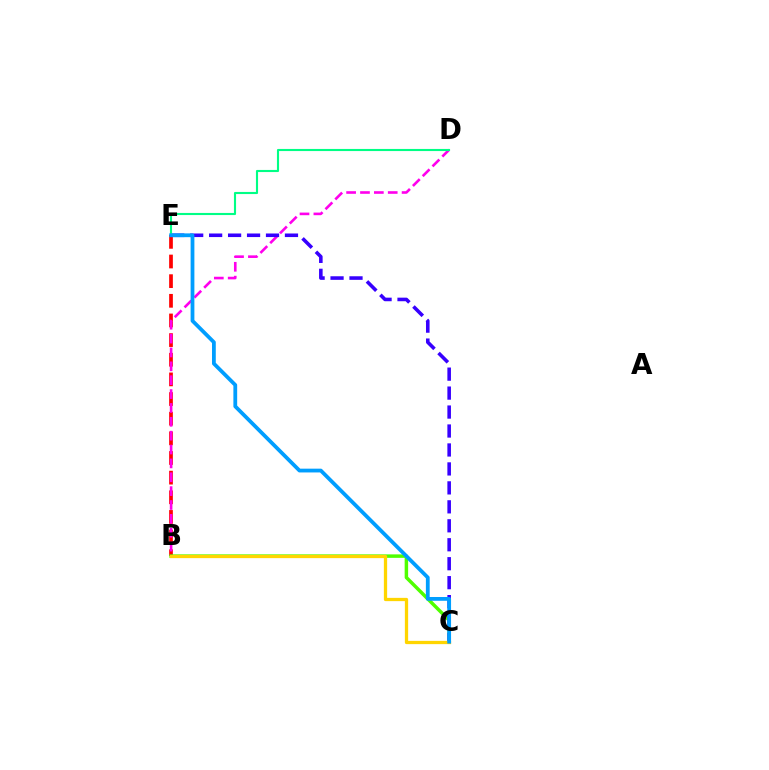{('B', 'E'): [{'color': '#ff0000', 'line_style': 'dashed', 'thickness': 2.67}], ('B', 'D'): [{'color': '#ff00ed', 'line_style': 'dashed', 'thickness': 1.88}], ('B', 'C'): [{'color': '#4fff00', 'line_style': 'solid', 'thickness': 2.5}, {'color': '#ffd500', 'line_style': 'solid', 'thickness': 2.36}], ('C', 'E'): [{'color': '#3700ff', 'line_style': 'dashed', 'thickness': 2.58}, {'color': '#009eff', 'line_style': 'solid', 'thickness': 2.72}], ('D', 'E'): [{'color': '#00ff86', 'line_style': 'solid', 'thickness': 1.53}]}